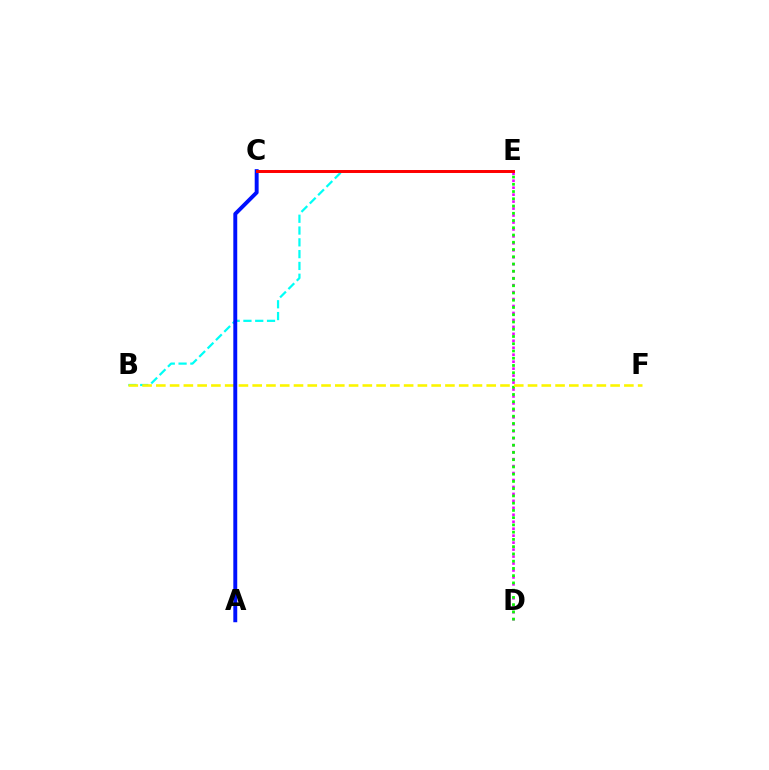{('B', 'E'): [{'color': '#00fff6', 'line_style': 'dashed', 'thickness': 1.6}], ('D', 'E'): [{'color': '#ee00ff', 'line_style': 'dotted', 'thickness': 1.89}, {'color': '#08ff00', 'line_style': 'dotted', 'thickness': 1.97}], ('B', 'F'): [{'color': '#fcf500', 'line_style': 'dashed', 'thickness': 1.87}], ('A', 'C'): [{'color': '#0010ff', 'line_style': 'solid', 'thickness': 2.82}], ('C', 'E'): [{'color': '#ff0000', 'line_style': 'solid', 'thickness': 2.14}]}